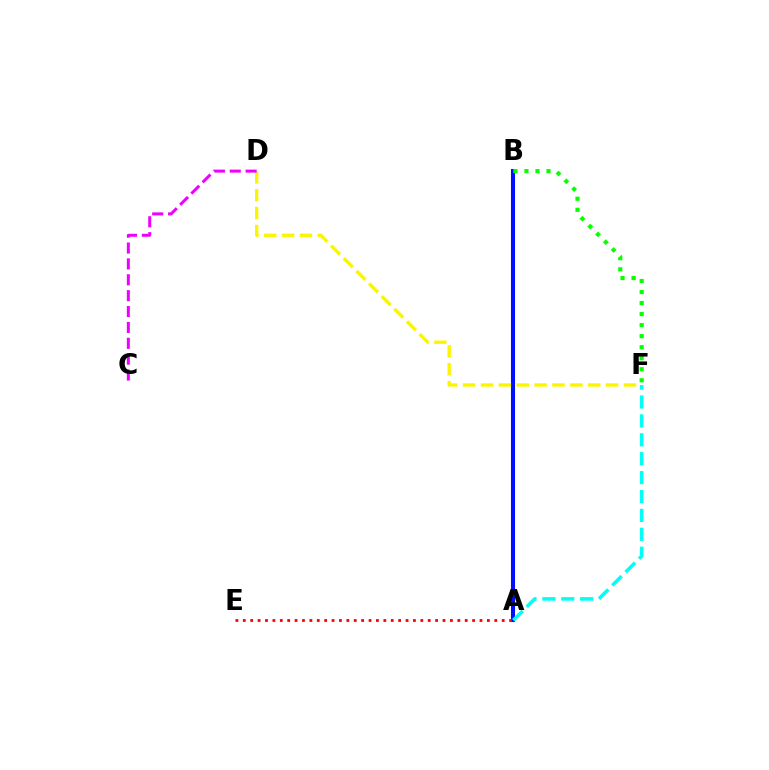{('A', 'B'): [{'color': '#0010ff', 'line_style': 'solid', 'thickness': 2.93}], ('A', 'F'): [{'color': '#00fff6', 'line_style': 'dashed', 'thickness': 2.57}], ('B', 'F'): [{'color': '#08ff00', 'line_style': 'dotted', 'thickness': 3.0}], ('D', 'F'): [{'color': '#fcf500', 'line_style': 'dashed', 'thickness': 2.43}], ('A', 'E'): [{'color': '#ff0000', 'line_style': 'dotted', 'thickness': 2.01}], ('C', 'D'): [{'color': '#ee00ff', 'line_style': 'dashed', 'thickness': 2.16}]}